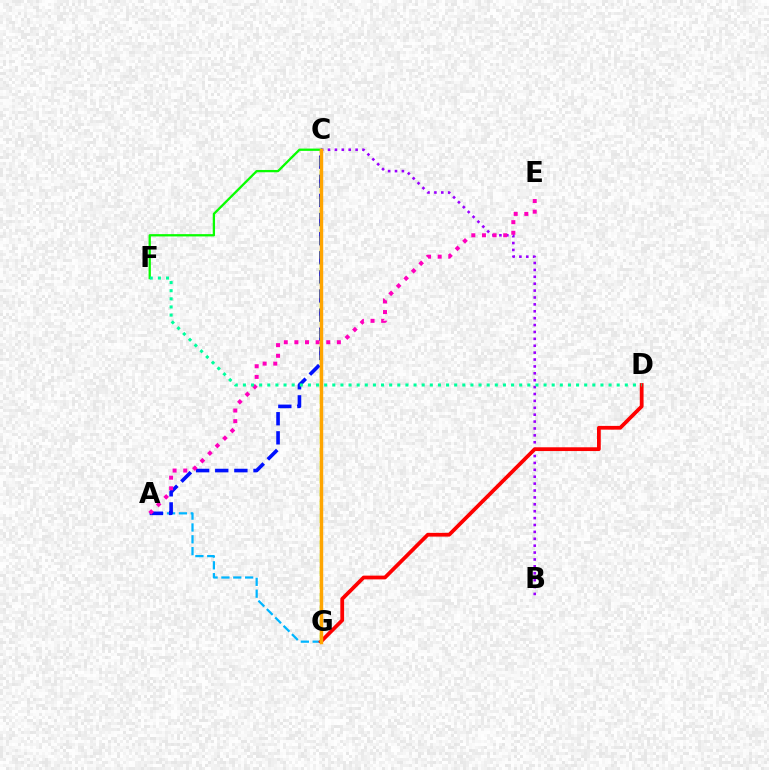{('A', 'G'): [{'color': '#00b5ff', 'line_style': 'dashed', 'thickness': 1.61}], ('A', 'C'): [{'color': '#0010ff', 'line_style': 'dashed', 'thickness': 2.6}], ('B', 'C'): [{'color': '#9b00ff', 'line_style': 'dotted', 'thickness': 1.87}], ('D', 'G'): [{'color': '#ff0000', 'line_style': 'solid', 'thickness': 2.71}], ('C', 'F'): [{'color': '#08ff00', 'line_style': 'solid', 'thickness': 1.65}], ('C', 'G'): [{'color': '#b3ff00', 'line_style': 'dashed', 'thickness': 1.8}, {'color': '#ffa500', 'line_style': 'solid', 'thickness': 2.46}], ('A', 'E'): [{'color': '#ff00bd', 'line_style': 'dotted', 'thickness': 2.89}], ('D', 'F'): [{'color': '#00ff9d', 'line_style': 'dotted', 'thickness': 2.21}]}